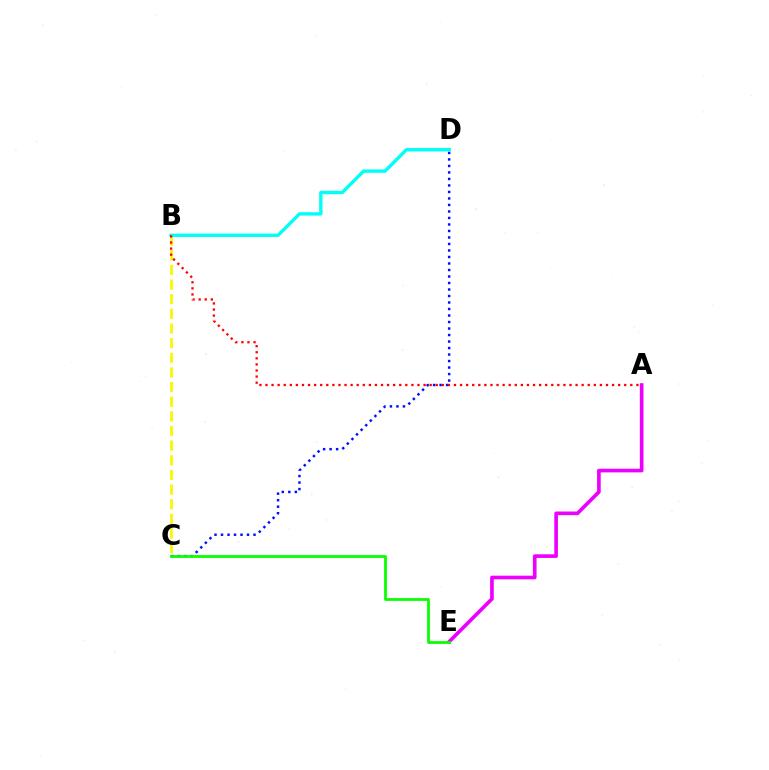{('C', 'D'): [{'color': '#0010ff', 'line_style': 'dotted', 'thickness': 1.77}], ('A', 'E'): [{'color': '#ee00ff', 'line_style': 'solid', 'thickness': 2.63}], ('B', 'C'): [{'color': '#fcf500', 'line_style': 'dashed', 'thickness': 1.99}], ('B', 'D'): [{'color': '#00fff6', 'line_style': 'solid', 'thickness': 2.43}], ('C', 'E'): [{'color': '#08ff00', 'line_style': 'solid', 'thickness': 2.01}], ('A', 'B'): [{'color': '#ff0000', 'line_style': 'dotted', 'thickness': 1.65}]}